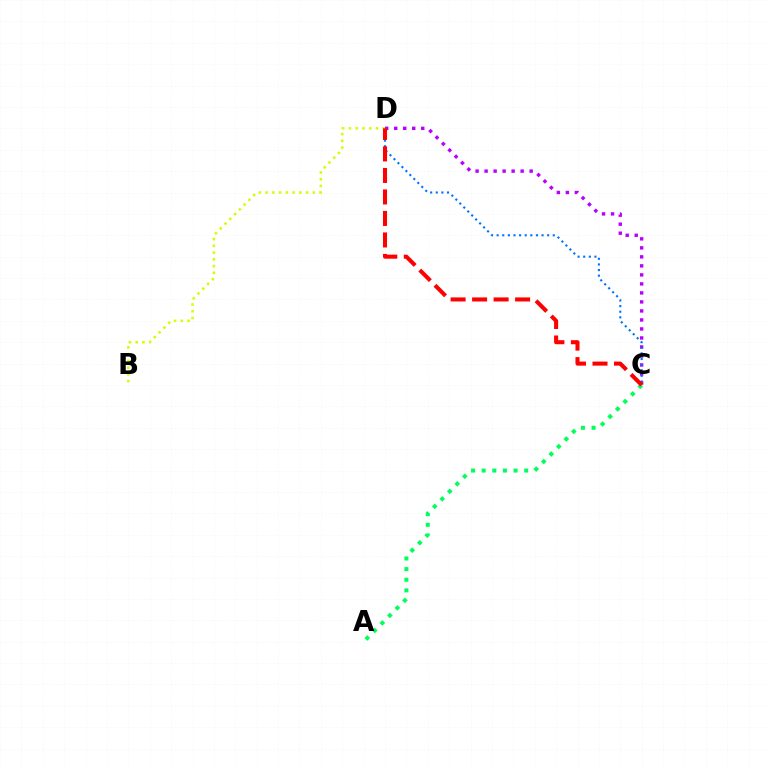{('C', 'D'): [{'color': '#b900ff', 'line_style': 'dotted', 'thickness': 2.45}, {'color': '#0074ff', 'line_style': 'dotted', 'thickness': 1.53}, {'color': '#ff0000', 'line_style': 'dashed', 'thickness': 2.92}], ('B', 'D'): [{'color': '#d1ff00', 'line_style': 'dotted', 'thickness': 1.83}], ('A', 'C'): [{'color': '#00ff5c', 'line_style': 'dotted', 'thickness': 2.89}]}